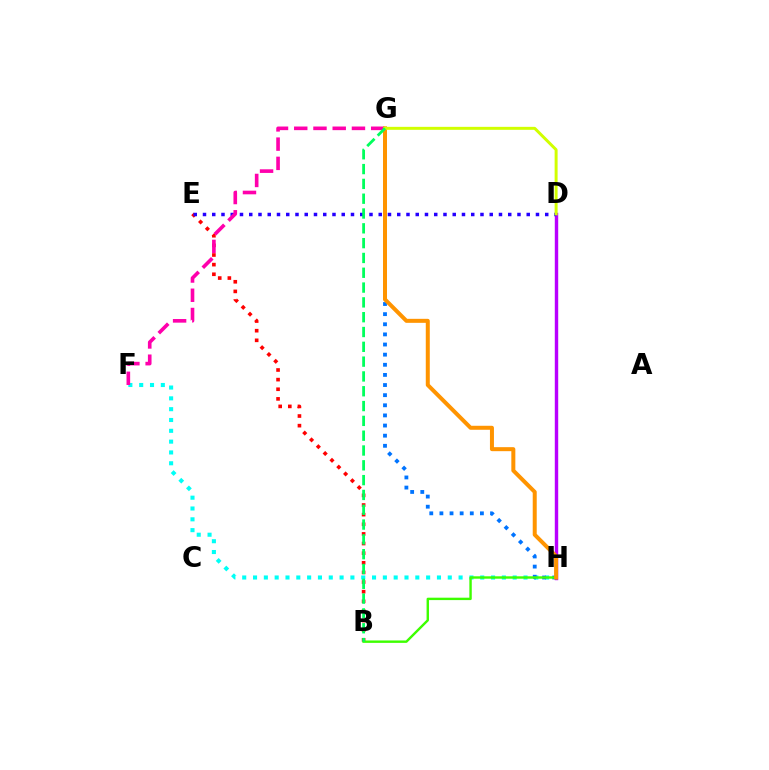{('D', 'H'): [{'color': '#b900ff', 'line_style': 'solid', 'thickness': 2.46}], ('B', 'E'): [{'color': '#ff0000', 'line_style': 'dotted', 'thickness': 2.62}], ('D', 'E'): [{'color': '#2500ff', 'line_style': 'dotted', 'thickness': 2.51}], ('F', 'H'): [{'color': '#00fff6', 'line_style': 'dotted', 'thickness': 2.94}], ('F', 'G'): [{'color': '#ff00ac', 'line_style': 'dashed', 'thickness': 2.61}], ('G', 'H'): [{'color': '#0074ff', 'line_style': 'dotted', 'thickness': 2.75}, {'color': '#ff9400', 'line_style': 'solid', 'thickness': 2.88}], ('B', 'H'): [{'color': '#3dff00', 'line_style': 'solid', 'thickness': 1.73}], ('D', 'G'): [{'color': '#d1ff00', 'line_style': 'solid', 'thickness': 2.14}], ('B', 'G'): [{'color': '#00ff5c', 'line_style': 'dashed', 'thickness': 2.01}]}